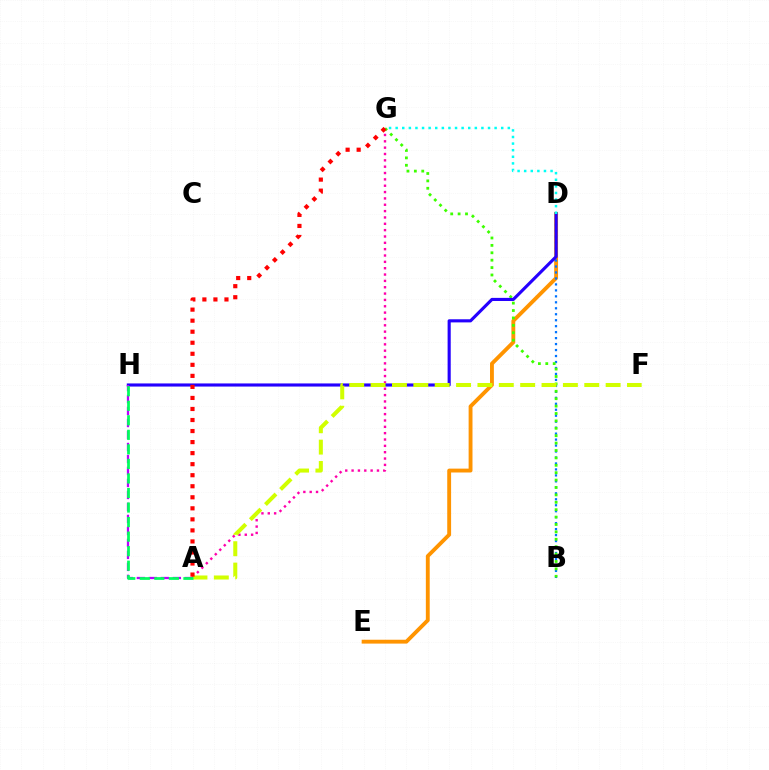{('A', 'G'): [{'color': '#ff00ac', 'line_style': 'dotted', 'thickness': 1.72}, {'color': '#ff0000', 'line_style': 'dotted', 'thickness': 3.0}], ('D', 'E'): [{'color': '#ff9400', 'line_style': 'solid', 'thickness': 2.78}], ('B', 'D'): [{'color': '#0074ff', 'line_style': 'dotted', 'thickness': 1.62}], ('B', 'G'): [{'color': '#3dff00', 'line_style': 'dotted', 'thickness': 2.01}], ('D', 'H'): [{'color': '#2500ff', 'line_style': 'solid', 'thickness': 2.25}], ('A', 'F'): [{'color': '#d1ff00', 'line_style': 'dashed', 'thickness': 2.9}], ('A', 'H'): [{'color': '#b900ff', 'line_style': 'dashed', 'thickness': 1.63}, {'color': '#00ff5c', 'line_style': 'dashed', 'thickness': 1.98}], ('D', 'G'): [{'color': '#00fff6', 'line_style': 'dotted', 'thickness': 1.79}]}